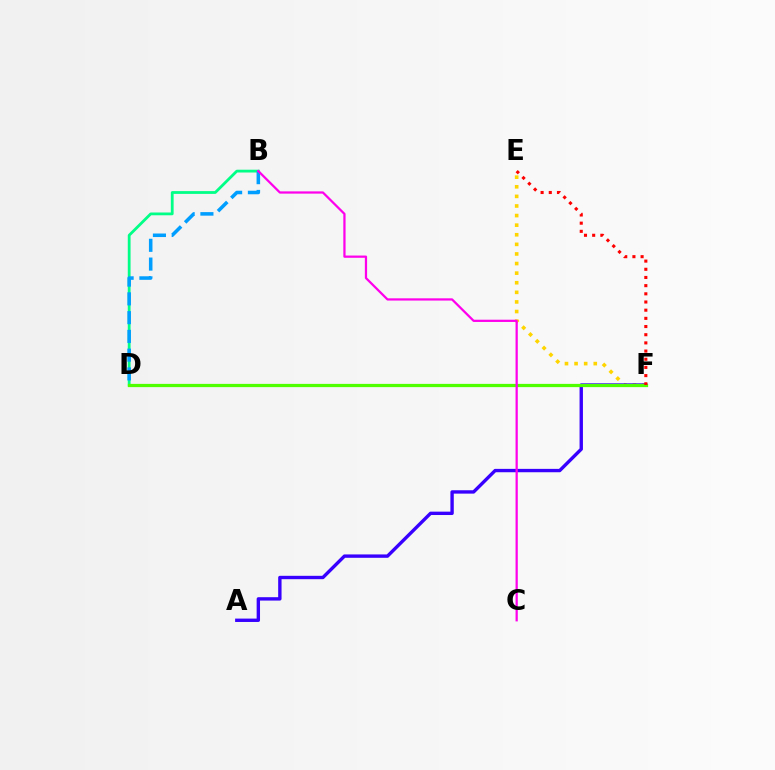{('E', 'F'): [{'color': '#ffd500', 'line_style': 'dotted', 'thickness': 2.61}, {'color': '#ff0000', 'line_style': 'dotted', 'thickness': 2.22}], ('A', 'F'): [{'color': '#3700ff', 'line_style': 'solid', 'thickness': 2.43}], ('B', 'D'): [{'color': '#00ff86', 'line_style': 'solid', 'thickness': 2.01}, {'color': '#009eff', 'line_style': 'dashed', 'thickness': 2.55}], ('D', 'F'): [{'color': '#4fff00', 'line_style': 'solid', 'thickness': 2.34}], ('B', 'C'): [{'color': '#ff00ed', 'line_style': 'solid', 'thickness': 1.62}]}